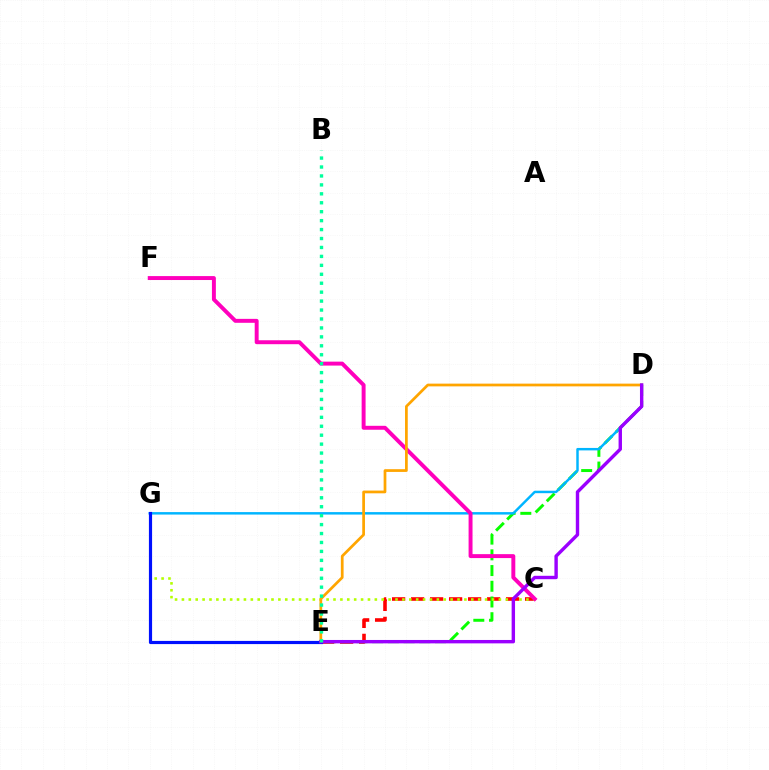{('C', 'E'): [{'color': '#ff0000', 'line_style': 'dashed', 'thickness': 2.58}], ('D', 'E'): [{'color': '#08ff00', 'line_style': 'dashed', 'thickness': 2.13}, {'color': '#ffa500', 'line_style': 'solid', 'thickness': 1.97}, {'color': '#9b00ff', 'line_style': 'solid', 'thickness': 2.45}], ('C', 'G'): [{'color': '#b3ff00', 'line_style': 'dotted', 'thickness': 1.87}], ('D', 'G'): [{'color': '#00b5ff', 'line_style': 'solid', 'thickness': 1.77}], ('C', 'F'): [{'color': '#ff00bd', 'line_style': 'solid', 'thickness': 2.83}], ('E', 'G'): [{'color': '#0010ff', 'line_style': 'solid', 'thickness': 2.28}], ('B', 'E'): [{'color': '#00ff9d', 'line_style': 'dotted', 'thickness': 2.43}]}